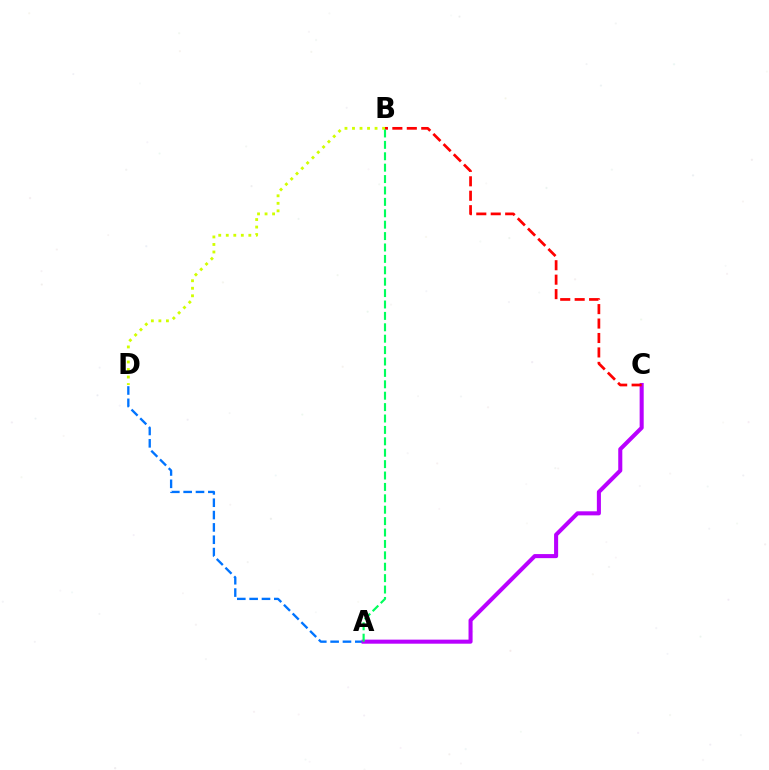{('A', 'D'): [{'color': '#0074ff', 'line_style': 'dashed', 'thickness': 1.68}], ('A', 'C'): [{'color': '#b900ff', 'line_style': 'solid', 'thickness': 2.92}], ('B', 'C'): [{'color': '#ff0000', 'line_style': 'dashed', 'thickness': 1.96}], ('B', 'D'): [{'color': '#d1ff00', 'line_style': 'dotted', 'thickness': 2.04}], ('A', 'B'): [{'color': '#00ff5c', 'line_style': 'dashed', 'thickness': 1.55}]}